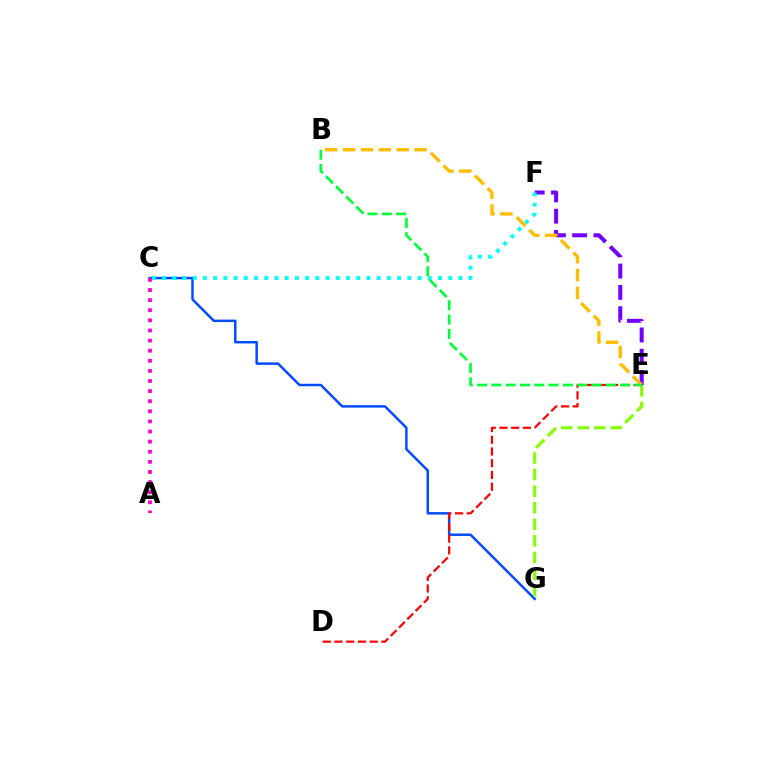{('C', 'G'): [{'color': '#004bff', 'line_style': 'solid', 'thickness': 1.78}], ('E', 'F'): [{'color': '#7200ff', 'line_style': 'dashed', 'thickness': 2.89}], ('D', 'E'): [{'color': '#ff0000', 'line_style': 'dashed', 'thickness': 1.59}], ('C', 'F'): [{'color': '#00fff6', 'line_style': 'dotted', 'thickness': 2.78}], ('B', 'E'): [{'color': '#ffbd00', 'line_style': 'dashed', 'thickness': 2.43}, {'color': '#00ff39', 'line_style': 'dashed', 'thickness': 1.94}], ('E', 'G'): [{'color': '#84ff00', 'line_style': 'dashed', 'thickness': 2.25}], ('A', 'C'): [{'color': '#ff00cf', 'line_style': 'dotted', 'thickness': 2.75}]}